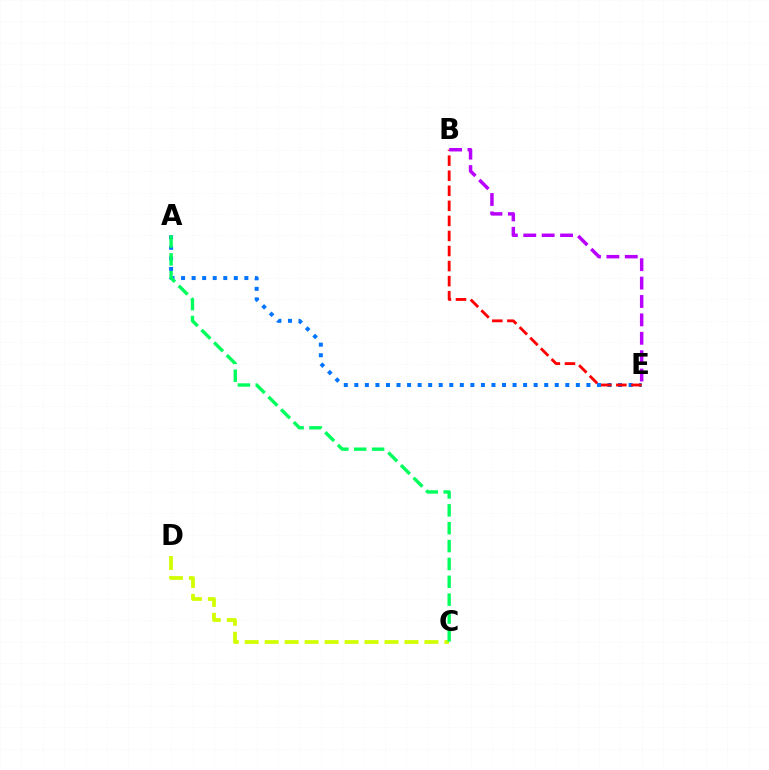{('A', 'E'): [{'color': '#0074ff', 'line_style': 'dotted', 'thickness': 2.87}], ('B', 'E'): [{'color': '#ff0000', 'line_style': 'dashed', 'thickness': 2.05}, {'color': '#b900ff', 'line_style': 'dashed', 'thickness': 2.5}], ('C', 'D'): [{'color': '#d1ff00', 'line_style': 'dashed', 'thickness': 2.71}], ('A', 'C'): [{'color': '#00ff5c', 'line_style': 'dashed', 'thickness': 2.43}]}